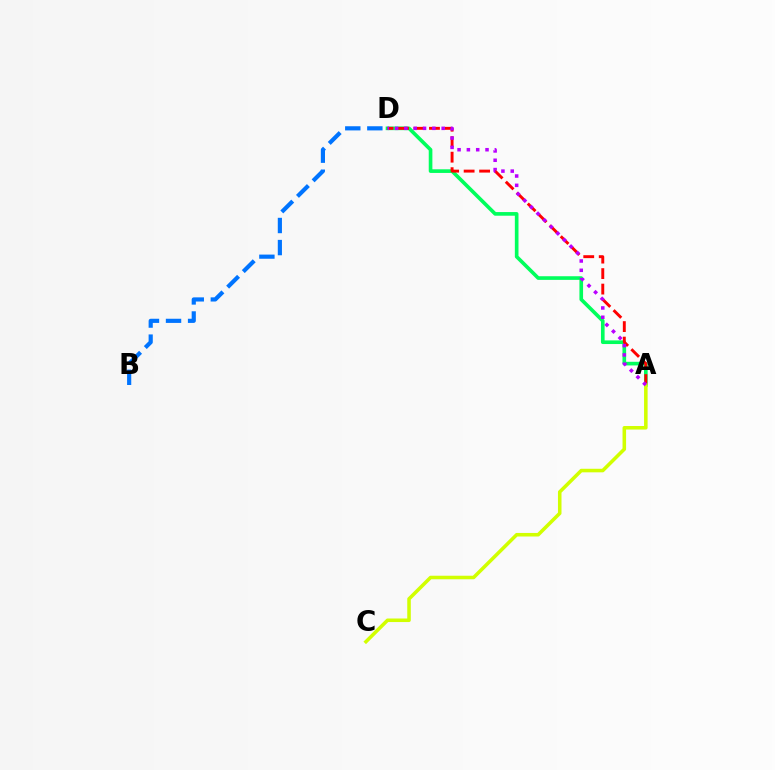{('A', 'D'): [{'color': '#00ff5c', 'line_style': 'solid', 'thickness': 2.62}, {'color': '#ff0000', 'line_style': 'dashed', 'thickness': 2.1}, {'color': '#b900ff', 'line_style': 'dotted', 'thickness': 2.53}], ('A', 'C'): [{'color': '#d1ff00', 'line_style': 'solid', 'thickness': 2.56}], ('B', 'D'): [{'color': '#0074ff', 'line_style': 'dashed', 'thickness': 3.0}]}